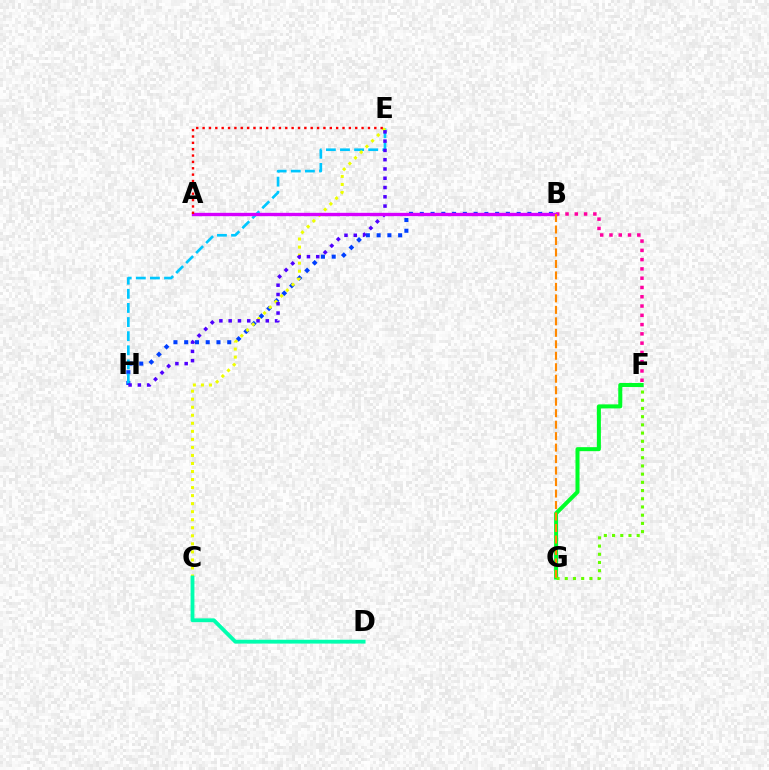{('B', 'H'): [{'color': '#003fff', 'line_style': 'dotted', 'thickness': 2.92}], ('E', 'H'): [{'color': '#00c7ff', 'line_style': 'dashed', 'thickness': 1.92}, {'color': '#4f00ff', 'line_style': 'dotted', 'thickness': 2.52}], ('B', 'F'): [{'color': '#ff00a0', 'line_style': 'dotted', 'thickness': 2.52}], ('C', 'E'): [{'color': '#eeff00', 'line_style': 'dotted', 'thickness': 2.18}], ('F', 'G'): [{'color': '#00ff27', 'line_style': 'solid', 'thickness': 2.89}, {'color': '#66ff00', 'line_style': 'dotted', 'thickness': 2.23}], ('C', 'D'): [{'color': '#00ffaf', 'line_style': 'solid', 'thickness': 2.75}], ('A', 'B'): [{'color': '#d600ff', 'line_style': 'solid', 'thickness': 2.4}], ('B', 'G'): [{'color': '#ff8800', 'line_style': 'dashed', 'thickness': 1.56}], ('A', 'E'): [{'color': '#ff0000', 'line_style': 'dotted', 'thickness': 1.73}]}